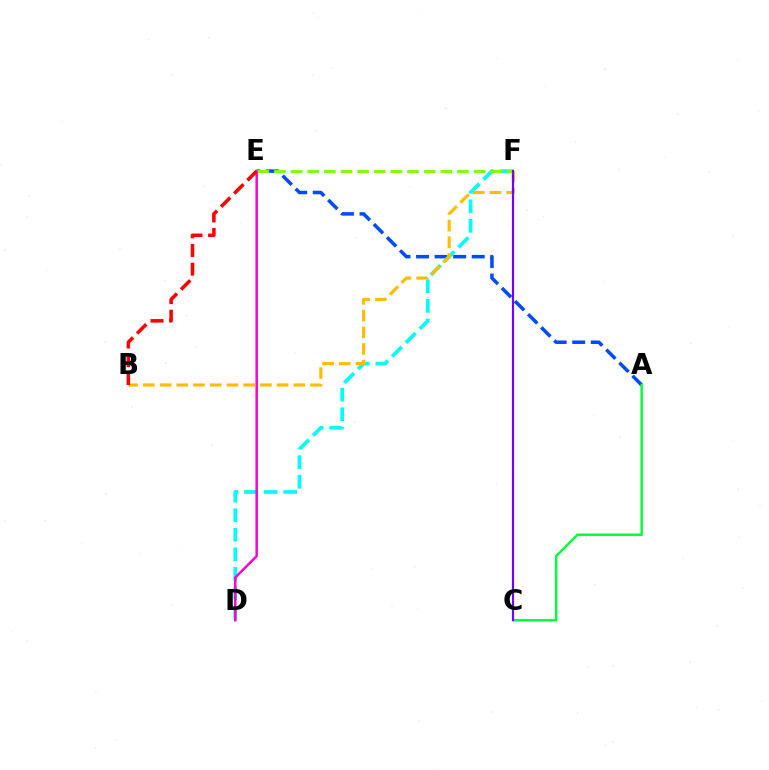{('A', 'E'): [{'color': '#004bff', 'line_style': 'dashed', 'thickness': 2.52}], ('D', 'F'): [{'color': '#00fff6', 'line_style': 'dashed', 'thickness': 2.65}], ('D', 'E'): [{'color': '#ff00cf', 'line_style': 'solid', 'thickness': 1.78}], ('B', 'F'): [{'color': '#ffbd00', 'line_style': 'dashed', 'thickness': 2.27}], ('A', 'C'): [{'color': '#00ff39', 'line_style': 'solid', 'thickness': 1.76}], ('E', 'F'): [{'color': '#84ff00', 'line_style': 'dashed', 'thickness': 2.26}], ('C', 'F'): [{'color': '#7200ff', 'line_style': 'solid', 'thickness': 1.57}], ('B', 'E'): [{'color': '#ff0000', 'line_style': 'dashed', 'thickness': 2.53}]}